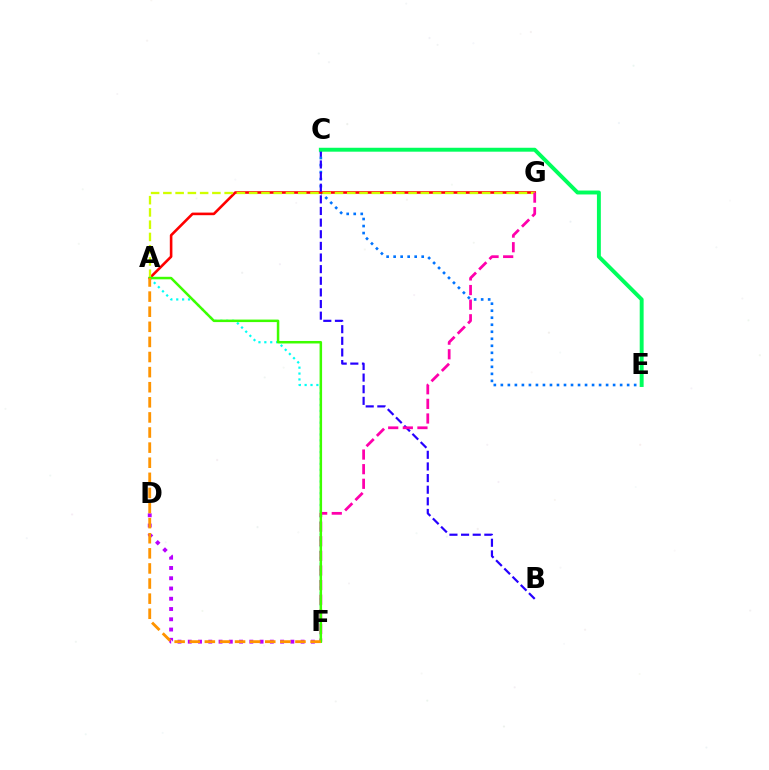{('C', 'E'): [{'color': '#0074ff', 'line_style': 'dotted', 'thickness': 1.91}, {'color': '#00ff5c', 'line_style': 'solid', 'thickness': 2.82}], ('D', 'F'): [{'color': '#b900ff', 'line_style': 'dotted', 'thickness': 2.79}], ('A', 'G'): [{'color': '#ff0000', 'line_style': 'solid', 'thickness': 1.87}, {'color': '#d1ff00', 'line_style': 'dashed', 'thickness': 1.67}], ('B', 'C'): [{'color': '#2500ff', 'line_style': 'dashed', 'thickness': 1.58}], ('A', 'F'): [{'color': '#00fff6', 'line_style': 'dotted', 'thickness': 1.6}, {'color': '#3dff00', 'line_style': 'solid', 'thickness': 1.8}, {'color': '#ff9400', 'line_style': 'dashed', 'thickness': 2.05}], ('F', 'G'): [{'color': '#ff00ac', 'line_style': 'dashed', 'thickness': 1.99}]}